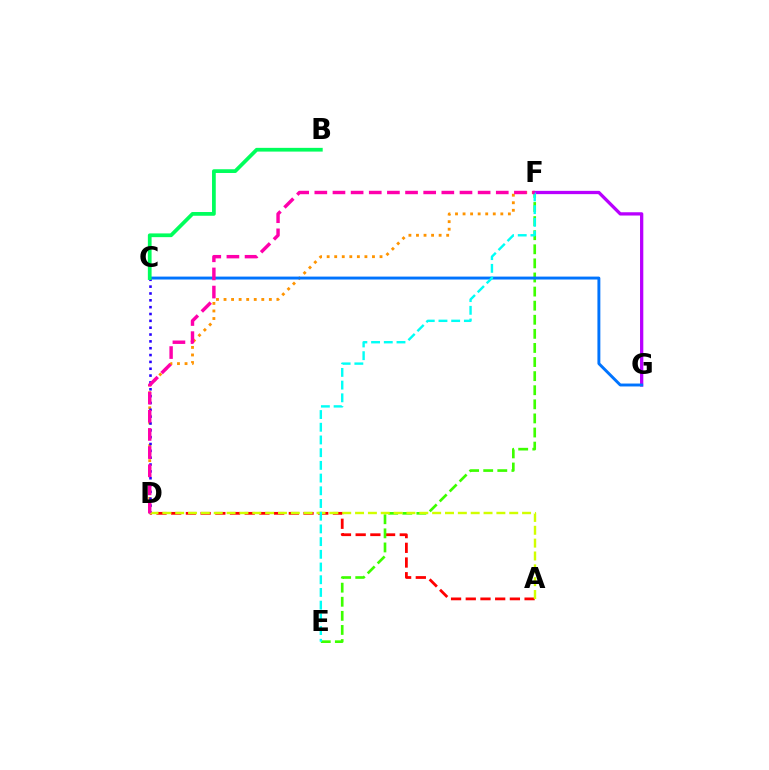{('A', 'D'): [{'color': '#ff0000', 'line_style': 'dashed', 'thickness': 2.0}, {'color': '#d1ff00', 'line_style': 'dashed', 'thickness': 1.75}], ('E', 'F'): [{'color': '#3dff00', 'line_style': 'dashed', 'thickness': 1.91}, {'color': '#00fff6', 'line_style': 'dashed', 'thickness': 1.73}], ('D', 'F'): [{'color': '#ff9400', 'line_style': 'dotted', 'thickness': 2.05}, {'color': '#ff00ac', 'line_style': 'dashed', 'thickness': 2.46}], ('F', 'G'): [{'color': '#b900ff', 'line_style': 'solid', 'thickness': 2.36}], ('C', 'D'): [{'color': '#2500ff', 'line_style': 'dotted', 'thickness': 1.86}], ('C', 'G'): [{'color': '#0074ff', 'line_style': 'solid', 'thickness': 2.1}], ('B', 'C'): [{'color': '#00ff5c', 'line_style': 'solid', 'thickness': 2.69}]}